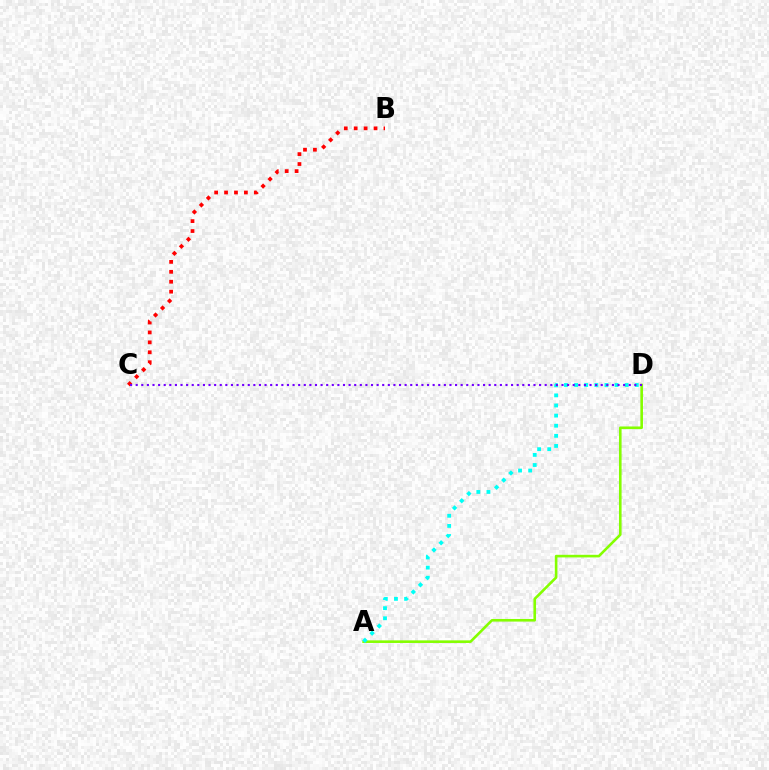{('A', 'D'): [{'color': '#84ff00', 'line_style': 'solid', 'thickness': 1.88}, {'color': '#00fff6', 'line_style': 'dotted', 'thickness': 2.75}], ('B', 'C'): [{'color': '#ff0000', 'line_style': 'dotted', 'thickness': 2.7}], ('C', 'D'): [{'color': '#7200ff', 'line_style': 'dotted', 'thickness': 1.52}]}